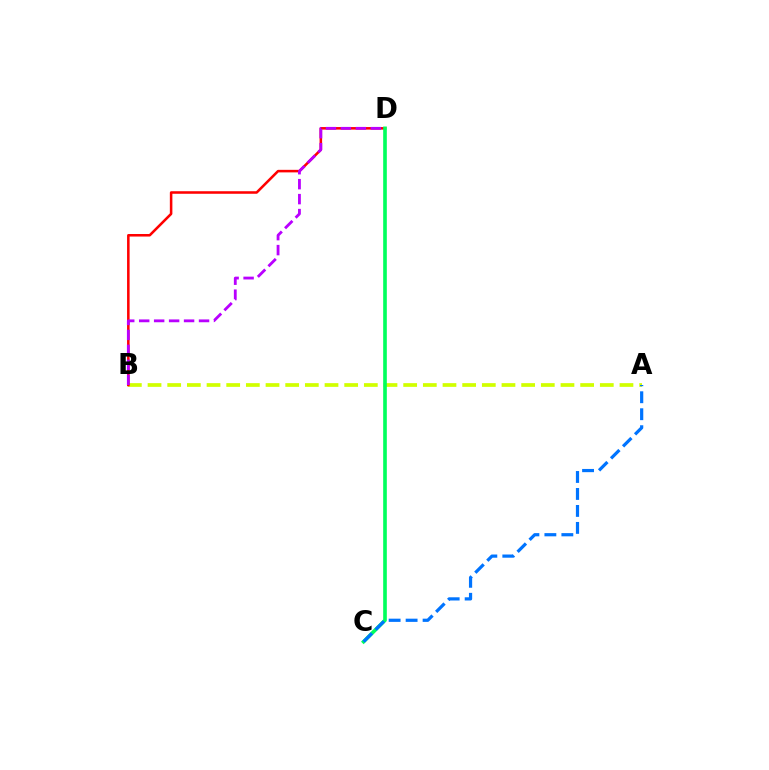{('A', 'B'): [{'color': '#d1ff00', 'line_style': 'dashed', 'thickness': 2.67}], ('B', 'D'): [{'color': '#ff0000', 'line_style': 'solid', 'thickness': 1.83}, {'color': '#b900ff', 'line_style': 'dashed', 'thickness': 2.03}], ('C', 'D'): [{'color': '#00ff5c', 'line_style': 'solid', 'thickness': 2.62}], ('A', 'C'): [{'color': '#0074ff', 'line_style': 'dashed', 'thickness': 2.31}]}